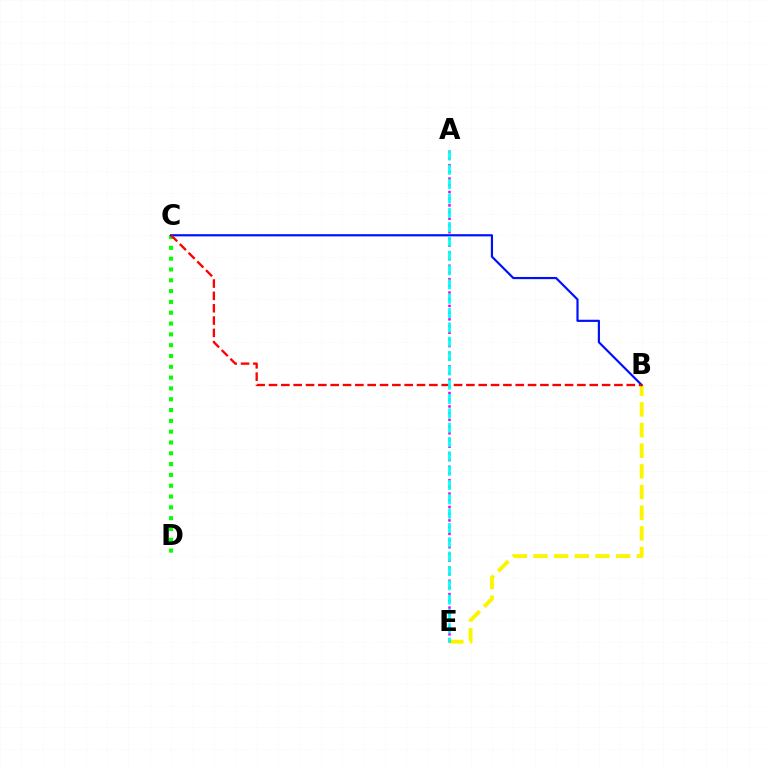{('B', 'E'): [{'color': '#fcf500', 'line_style': 'dashed', 'thickness': 2.81}], ('C', 'D'): [{'color': '#08ff00', 'line_style': 'dotted', 'thickness': 2.94}], ('B', 'C'): [{'color': '#0010ff', 'line_style': 'solid', 'thickness': 1.57}, {'color': '#ff0000', 'line_style': 'dashed', 'thickness': 1.68}], ('A', 'E'): [{'color': '#ee00ff', 'line_style': 'dotted', 'thickness': 1.82}, {'color': '#00fff6', 'line_style': 'dashed', 'thickness': 1.95}]}